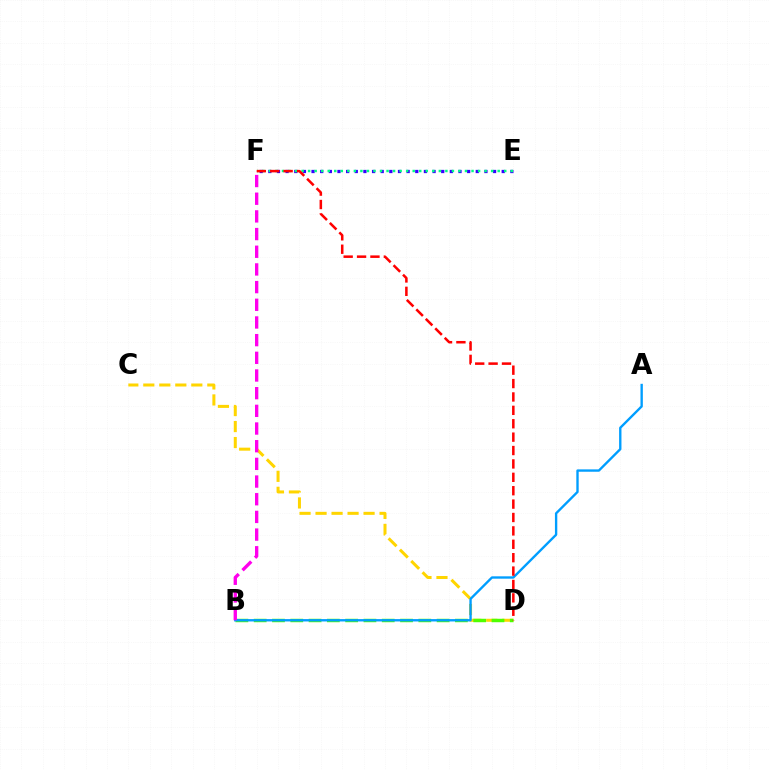{('C', 'D'): [{'color': '#ffd500', 'line_style': 'dashed', 'thickness': 2.17}], ('B', 'D'): [{'color': '#4fff00', 'line_style': 'dashed', 'thickness': 2.49}], ('E', 'F'): [{'color': '#3700ff', 'line_style': 'dotted', 'thickness': 2.35}, {'color': '#00ff86', 'line_style': 'dotted', 'thickness': 1.78}], ('A', 'B'): [{'color': '#009eff', 'line_style': 'solid', 'thickness': 1.7}], ('B', 'F'): [{'color': '#ff00ed', 'line_style': 'dashed', 'thickness': 2.4}], ('D', 'F'): [{'color': '#ff0000', 'line_style': 'dashed', 'thickness': 1.82}]}